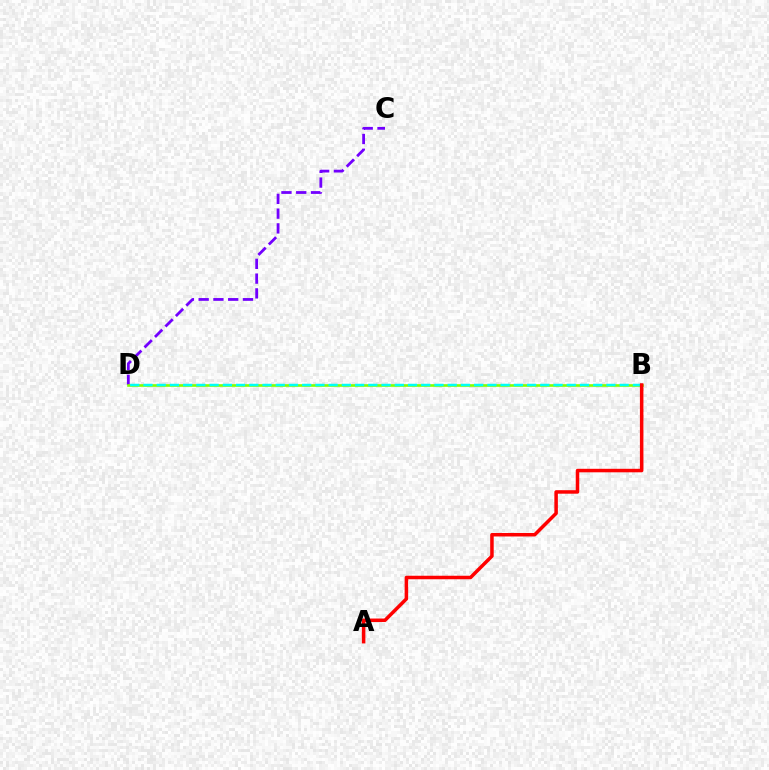{('C', 'D'): [{'color': '#7200ff', 'line_style': 'dashed', 'thickness': 2.01}], ('B', 'D'): [{'color': '#84ff00', 'line_style': 'solid', 'thickness': 1.9}, {'color': '#00fff6', 'line_style': 'dashed', 'thickness': 1.8}], ('A', 'B'): [{'color': '#ff0000', 'line_style': 'solid', 'thickness': 2.53}]}